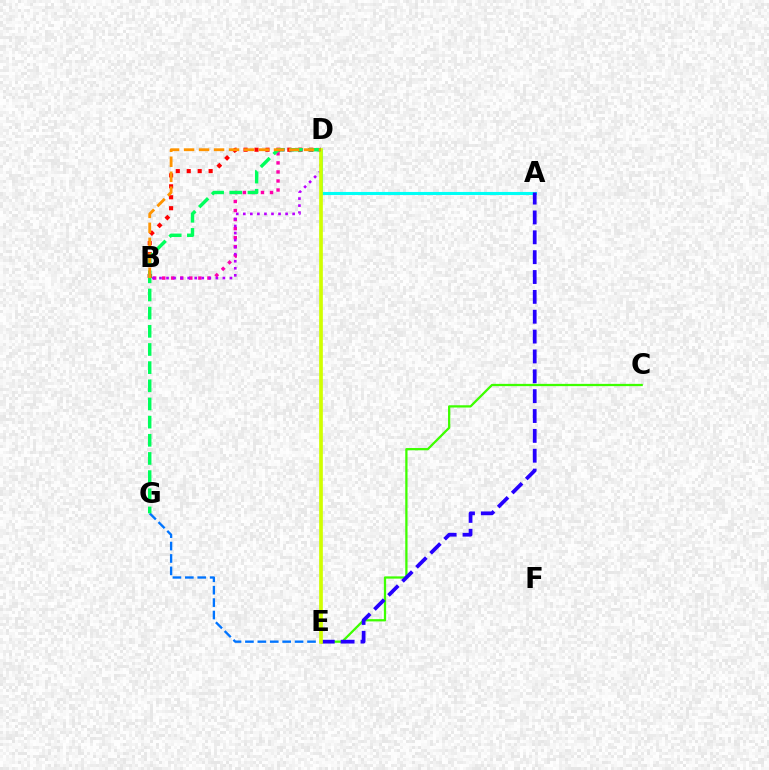{('A', 'D'): [{'color': '#00fff6', 'line_style': 'solid', 'thickness': 2.21}], ('B', 'D'): [{'color': '#ff0000', 'line_style': 'dotted', 'thickness': 2.97}, {'color': '#ff00ac', 'line_style': 'dotted', 'thickness': 2.46}, {'color': '#b900ff', 'line_style': 'dotted', 'thickness': 1.91}, {'color': '#ff9400', 'line_style': 'dashed', 'thickness': 2.04}], ('C', 'E'): [{'color': '#3dff00', 'line_style': 'solid', 'thickness': 1.63}], ('A', 'E'): [{'color': '#2500ff', 'line_style': 'dashed', 'thickness': 2.7}], ('E', 'G'): [{'color': '#0074ff', 'line_style': 'dashed', 'thickness': 1.69}], ('D', 'E'): [{'color': '#d1ff00', 'line_style': 'solid', 'thickness': 2.65}], ('D', 'G'): [{'color': '#00ff5c', 'line_style': 'dashed', 'thickness': 2.47}]}